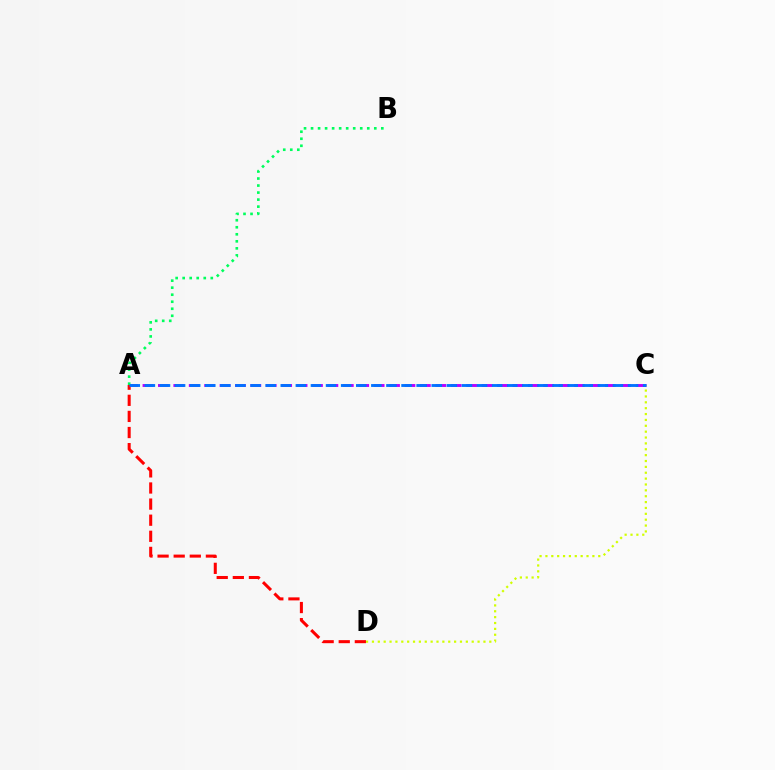{('A', 'C'): [{'color': '#b900ff', 'line_style': 'dashed', 'thickness': 2.09}, {'color': '#0074ff', 'line_style': 'dashed', 'thickness': 2.05}], ('A', 'D'): [{'color': '#ff0000', 'line_style': 'dashed', 'thickness': 2.19}], ('A', 'B'): [{'color': '#00ff5c', 'line_style': 'dotted', 'thickness': 1.91}], ('C', 'D'): [{'color': '#d1ff00', 'line_style': 'dotted', 'thickness': 1.59}]}